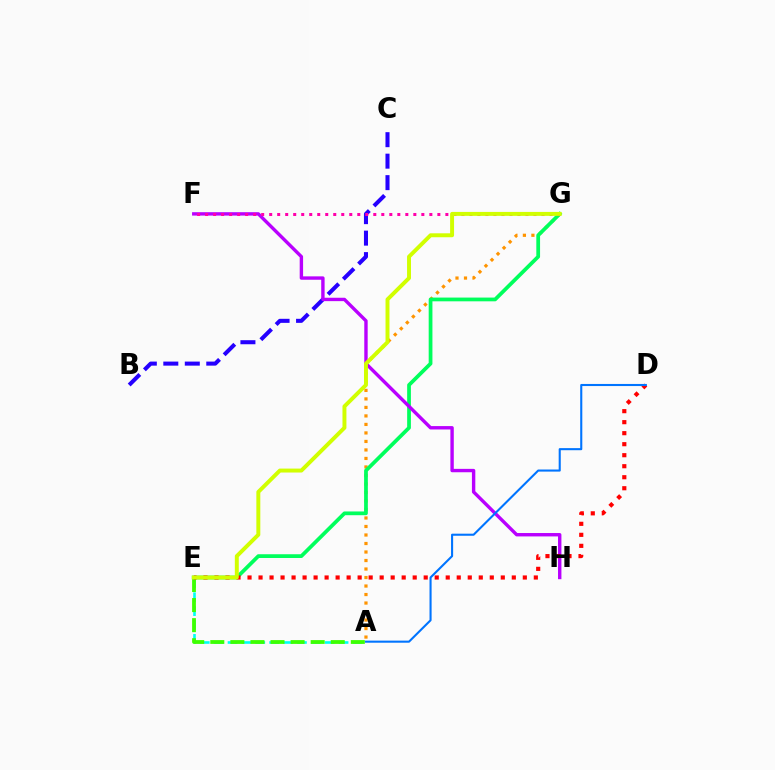{('B', 'C'): [{'color': '#2500ff', 'line_style': 'dashed', 'thickness': 2.92}], ('A', 'G'): [{'color': '#ff9400', 'line_style': 'dotted', 'thickness': 2.31}], ('A', 'E'): [{'color': '#00fff6', 'line_style': 'dashed', 'thickness': 1.89}, {'color': '#3dff00', 'line_style': 'dashed', 'thickness': 2.73}], ('E', 'G'): [{'color': '#00ff5c', 'line_style': 'solid', 'thickness': 2.7}, {'color': '#d1ff00', 'line_style': 'solid', 'thickness': 2.84}], ('F', 'H'): [{'color': '#b900ff', 'line_style': 'solid', 'thickness': 2.44}], ('F', 'G'): [{'color': '#ff00ac', 'line_style': 'dotted', 'thickness': 2.18}], ('D', 'E'): [{'color': '#ff0000', 'line_style': 'dotted', 'thickness': 2.99}], ('A', 'D'): [{'color': '#0074ff', 'line_style': 'solid', 'thickness': 1.51}]}